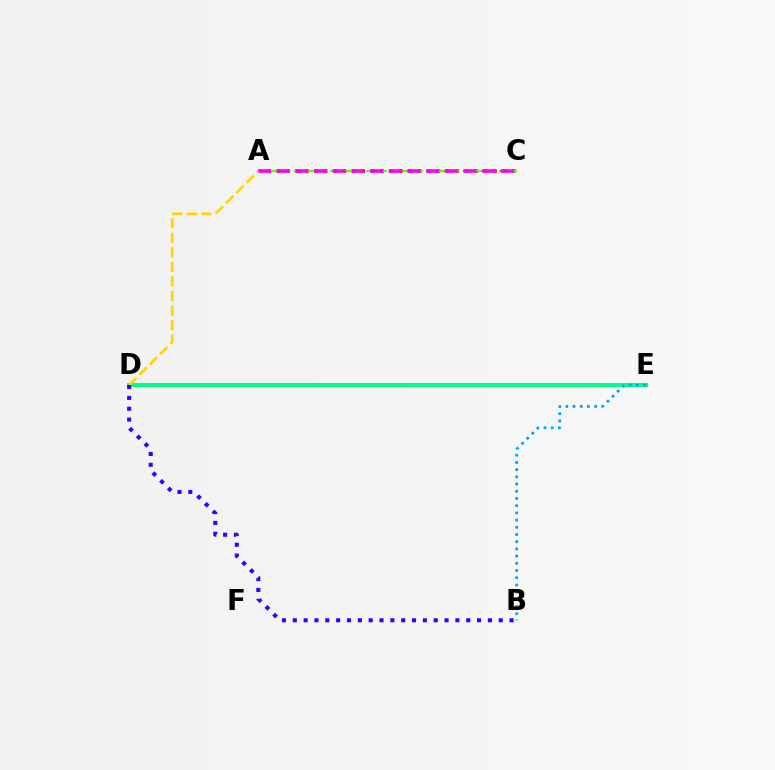{('A', 'C'): [{'color': '#ff0000', 'line_style': 'dotted', 'thickness': 2.56}, {'color': '#4fff00', 'line_style': 'dashed', 'thickness': 1.64}, {'color': '#ff00ed', 'line_style': 'dashed', 'thickness': 2.54}], ('D', 'E'): [{'color': '#00ff86', 'line_style': 'solid', 'thickness': 2.93}], ('A', 'D'): [{'color': '#ffd500', 'line_style': 'dashed', 'thickness': 1.98}], ('B', 'E'): [{'color': '#009eff', 'line_style': 'dotted', 'thickness': 1.96}], ('B', 'D'): [{'color': '#3700ff', 'line_style': 'dotted', 'thickness': 2.94}]}